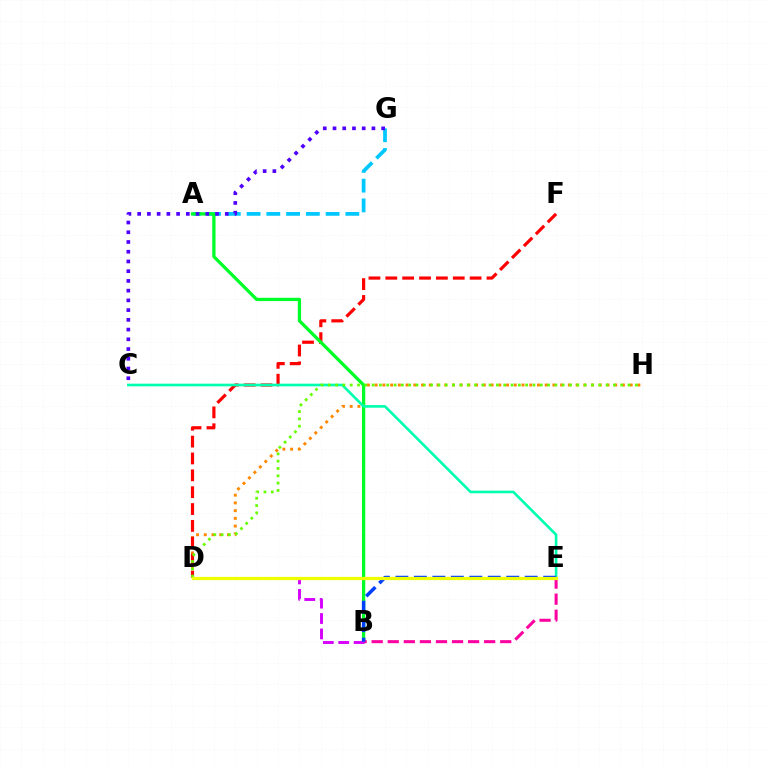{('D', 'H'): [{'color': '#ff8800', 'line_style': 'dotted', 'thickness': 2.1}, {'color': '#66ff00', 'line_style': 'dotted', 'thickness': 1.99}], ('D', 'F'): [{'color': '#ff0000', 'line_style': 'dashed', 'thickness': 2.29}], ('A', 'G'): [{'color': '#00c7ff', 'line_style': 'dashed', 'thickness': 2.68}], ('A', 'B'): [{'color': '#00ff27', 'line_style': 'solid', 'thickness': 2.35}], ('C', 'G'): [{'color': '#4f00ff', 'line_style': 'dotted', 'thickness': 2.64}], ('B', 'E'): [{'color': '#ff00a0', 'line_style': 'dashed', 'thickness': 2.18}, {'color': '#003fff', 'line_style': 'dashed', 'thickness': 2.51}], ('B', 'D'): [{'color': '#d600ff', 'line_style': 'dashed', 'thickness': 2.09}], ('C', 'E'): [{'color': '#00ffaf', 'line_style': 'solid', 'thickness': 1.9}], ('D', 'E'): [{'color': '#eeff00', 'line_style': 'solid', 'thickness': 2.32}]}